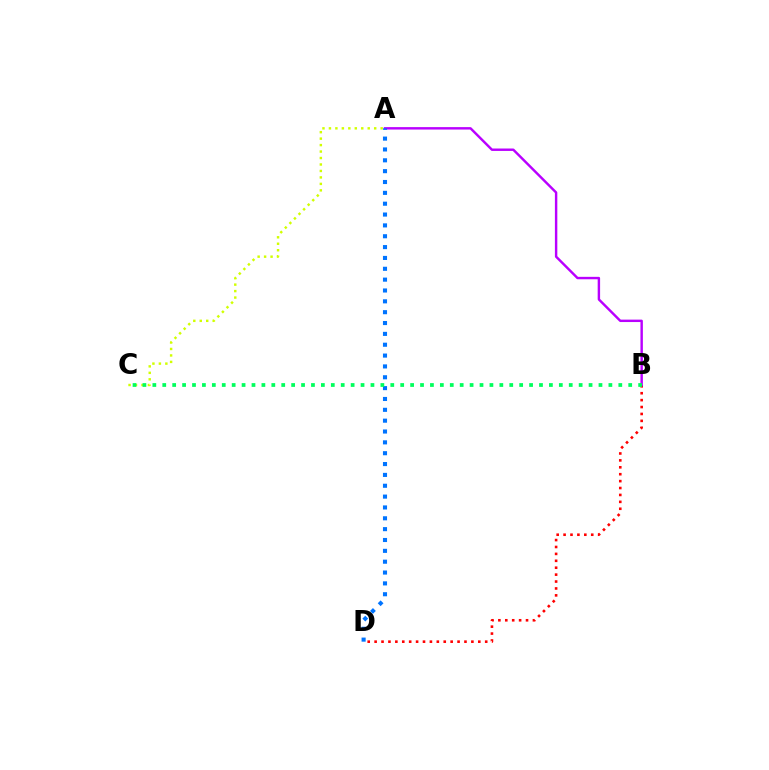{('B', 'D'): [{'color': '#ff0000', 'line_style': 'dotted', 'thickness': 1.88}], ('A', 'B'): [{'color': '#b900ff', 'line_style': 'solid', 'thickness': 1.75}], ('A', 'D'): [{'color': '#0074ff', 'line_style': 'dotted', 'thickness': 2.95}], ('A', 'C'): [{'color': '#d1ff00', 'line_style': 'dotted', 'thickness': 1.76}], ('B', 'C'): [{'color': '#00ff5c', 'line_style': 'dotted', 'thickness': 2.69}]}